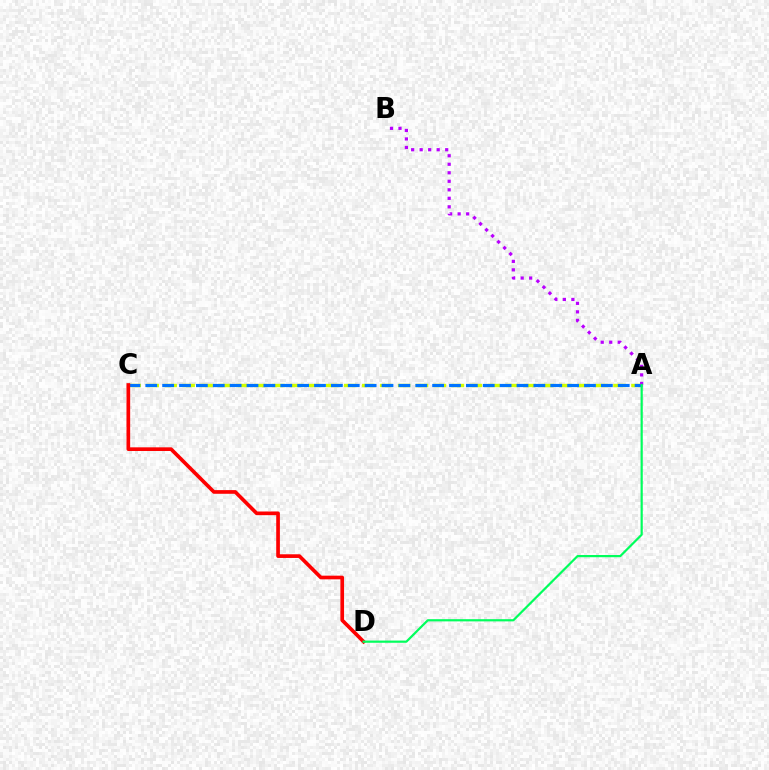{('A', 'C'): [{'color': '#d1ff00', 'line_style': 'dashed', 'thickness': 2.44}, {'color': '#0074ff', 'line_style': 'dashed', 'thickness': 2.29}], ('C', 'D'): [{'color': '#ff0000', 'line_style': 'solid', 'thickness': 2.64}], ('A', 'B'): [{'color': '#b900ff', 'line_style': 'dotted', 'thickness': 2.31}], ('A', 'D'): [{'color': '#00ff5c', 'line_style': 'solid', 'thickness': 1.59}]}